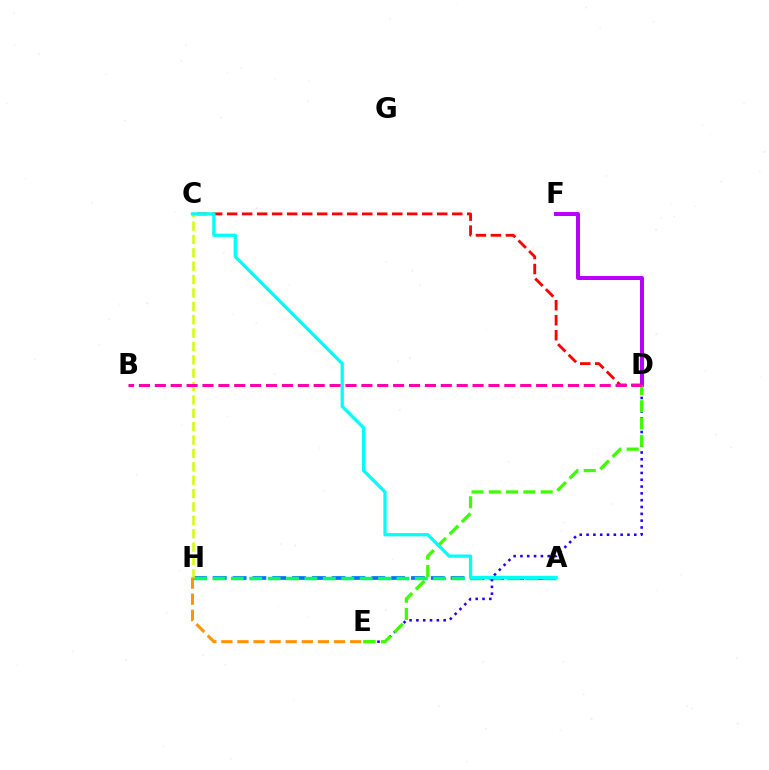{('A', 'H'): [{'color': '#0074ff', 'line_style': 'dashed', 'thickness': 2.69}, {'color': '#00ff5c', 'line_style': 'dashed', 'thickness': 2.5}], ('D', 'F'): [{'color': '#b900ff', 'line_style': 'solid', 'thickness': 2.89}], ('D', 'E'): [{'color': '#2500ff', 'line_style': 'dotted', 'thickness': 1.85}, {'color': '#3dff00', 'line_style': 'dashed', 'thickness': 2.35}], ('C', 'H'): [{'color': '#d1ff00', 'line_style': 'dashed', 'thickness': 1.82}], ('C', 'D'): [{'color': '#ff0000', 'line_style': 'dashed', 'thickness': 2.04}], ('A', 'C'): [{'color': '#00fff6', 'line_style': 'solid', 'thickness': 2.34}], ('B', 'D'): [{'color': '#ff00ac', 'line_style': 'dashed', 'thickness': 2.16}], ('E', 'H'): [{'color': '#ff9400', 'line_style': 'dashed', 'thickness': 2.18}]}